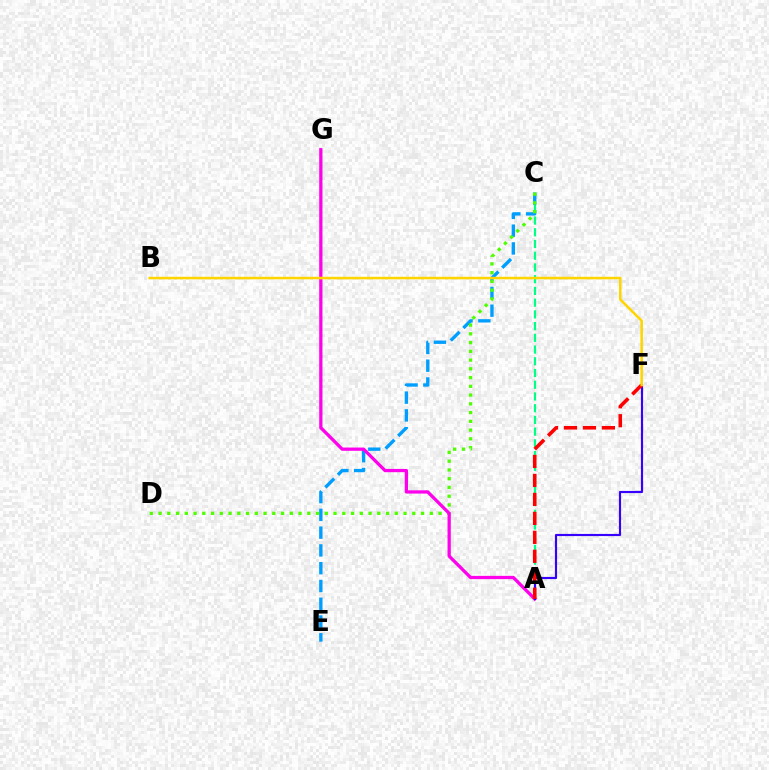{('A', 'C'): [{'color': '#00ff86', 'line_style': 'dashed', 'thickness': 1.59}], ('C', 'E'): [{'color': '#009eff', 'line_style': 'dashed', 'thickness': 2.41}], ('C', 'D'): [{'color': '#4fff00', 'line_style': 'dotted', 'thickness': 2.38}], ('A', 'G'): [{'color': '#ff00ed', 'line_style': 'solid', 'thickness': 2.35}], ('A', 'F'): [{'color': '#3700ff', 'line_style': 'solid', 'thickness': 1.55}, {'color': '#ff0000', 'line_style': 'dashed', 'thickness': 2.58}], ('B', 'F'): [{'color': '#ffd500', 'line_style': 'solid', 'thickness': 1.83}]}